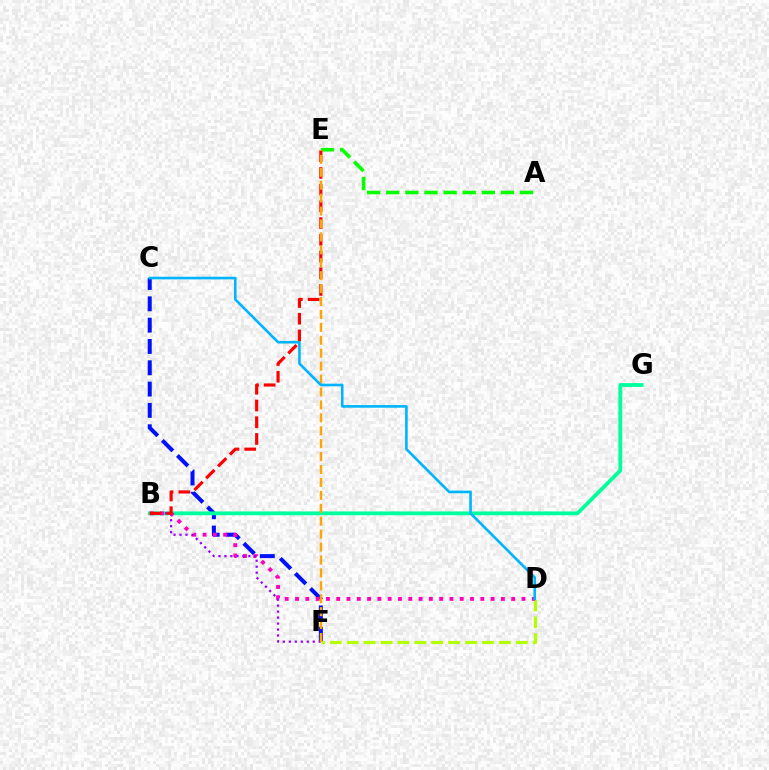{('C', 'F'): [{'color': '#0010ff', 'line_style': 'dashed', 'thickness': 2.9}], ('D', 'F'): [{'color': '#b3ff00', 'line_style': 'dashed', 'thickness': 2.3}], ('B', 'G'): [{'color': '#00ff9d', 'line_style': 'solid', 'thickness': 2.75}], ('B', 'D'): [{'color': '#ff00bd', 'line_style': 'dotted', 'thickness': 2.8}], ('A', 'E'): [{'color': '#08ff00', 'line_style': 'dashed', 'thickness': 2.6}], ('B', 'F'): [{'color': '#9b00ff', 'line_style': 'dotted', 'thickness': 1.62}], ('B', 'E'): [{'color': '#ff0000', 'line_style': 'dashed', 'thickness': 2.27}], ('E', 'F'): [{'color': '#ffa500', 'line_style': 'dashed', 'thickness': 1.76}], ('C', 'D'): [{'color': '#00b5ff', 'line_style': 'solid', 'thickness': 1.88}]}